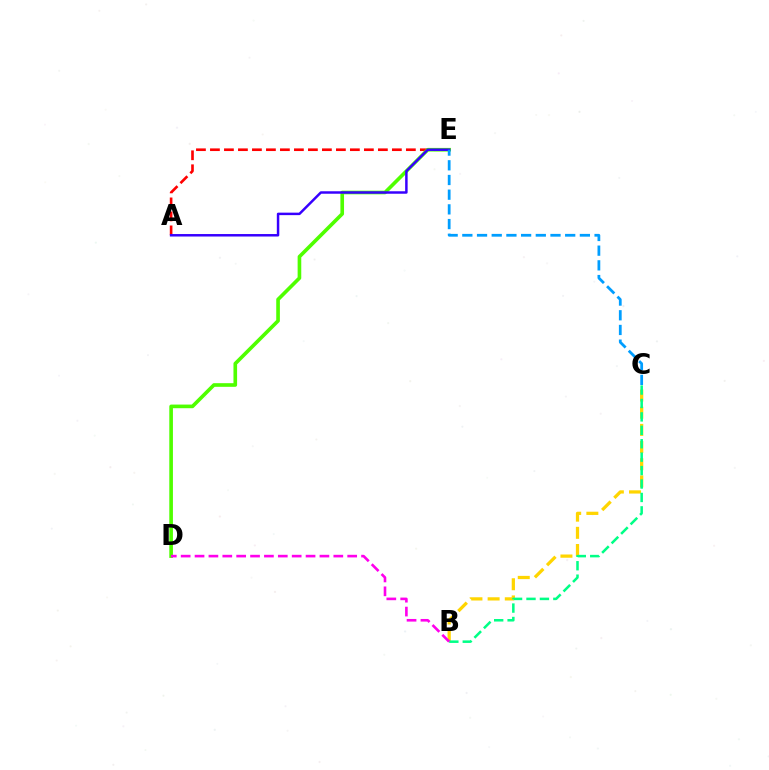{('A', 'E'): [{'color': '#ff0000', 'line_style': 'dashed', 'thickness': 1.9}, {'color': '#3700ff', 'line_style': 'solid', 'thickness': 1.79}], ('B', 'C'): [{'color': '#ffd500', 'line_style': 'dashed', 'thickness': 2.33}, {'color': '#00ff86', 'line_style': 'dashed', 'thickness': 1.82}], ('D', 'E'): [{'color': '#4fff00', 'line_style': 'solid', 'thickness': 2.62}], ('B', 'D'): [{'color': '#ff00ed', 'line_style': 'dashed', 'thickness': 1.89}], ('C', 'E'): [{'color': '#009eff', 'line_style': 'dashed', 'thickness': 2.0}]}